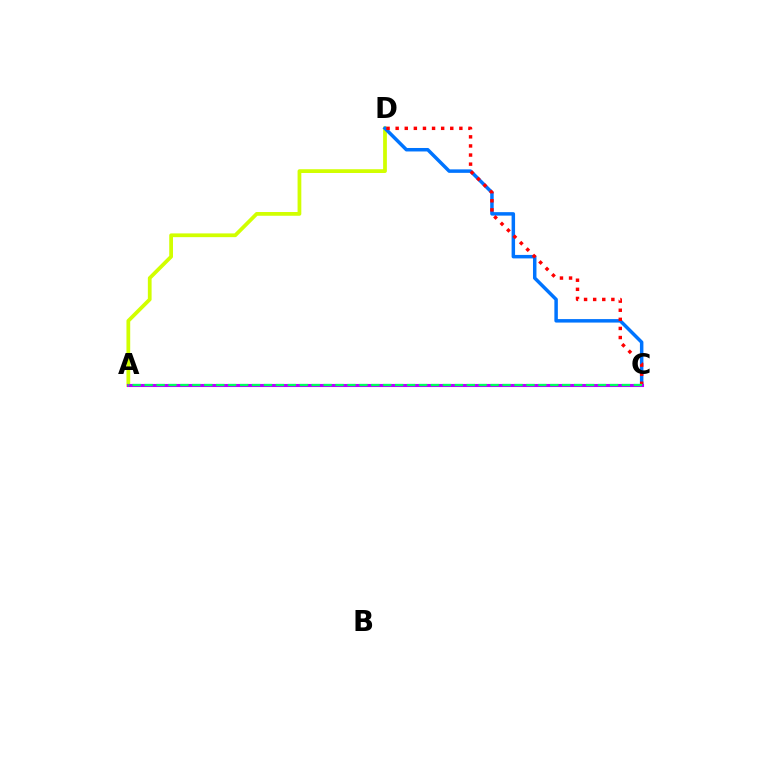{('A', 'D'): [{'color': '#d1ff00', 'line_style': 'solid', 'thickness': 2.7}], ('C', 'D'): [{'color': '#0074ff', 'line_style': 'solid', 'thickness': 2.51}, {'color': '#ff0000', 'line_style': 'dotted', 'thickness': 2.47}], ('A', 'C'): [{'color': '#b900ff', 'line_style': 'solid', 'thickness': 2.22}, {'color': '#00ff5c', 'line_style': 'dashed', 'thickness': 1.62}]}